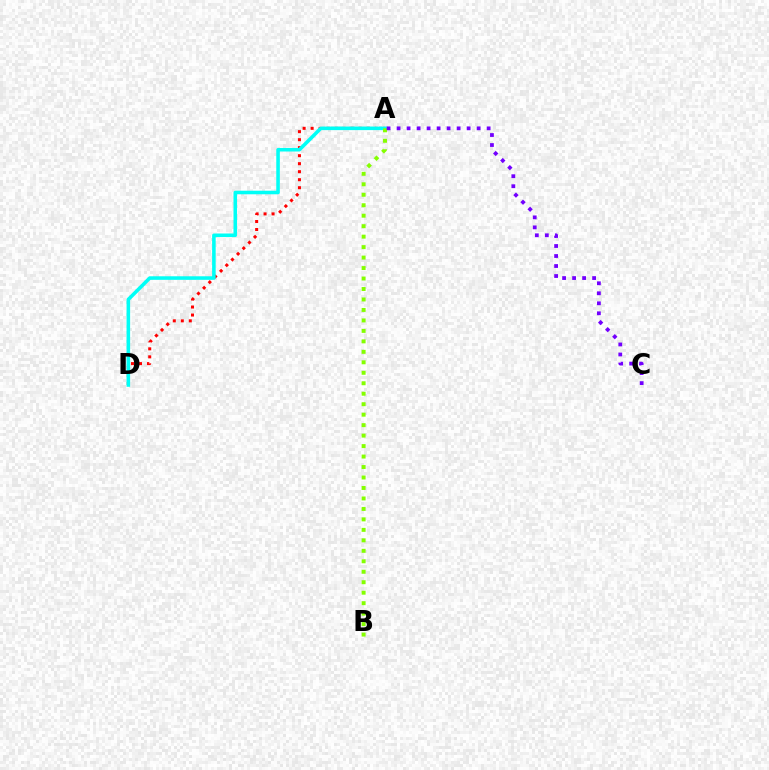{('A', 'D'): [{'color': '#ff0000', 'line_style': 'dotted', 'thickness': 2.18}, {'color': '#00fff6', 'line_style': 'solid', 'thickness': 2.57}], ('A', 'B'): [{'color': '#84ff00', 'line_style': 'dotted', 'thickness': 2.85}], ('A', 'C'): [{'color': '#7200ff', 'line_style': 'dotted', 'thickness': 2.72}]}